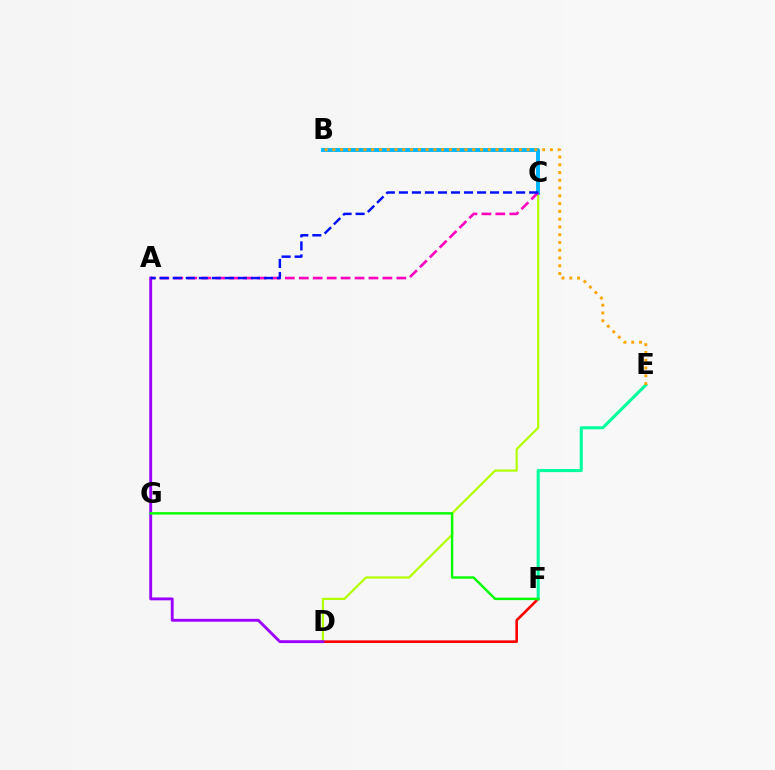{('D', 'F'): [{'color': '#ff0000', 'line_style': 'solid', 'thickness': 1.89}], ('C', 'D'): [{'color': '#b3ff00', 'line_style': 'solid', 'thickness': 1.6}], ('B', 'C'): [{'color': '#00b5ff', 'line_style': 'solid', 'thickness': 2.81}], ('E', 'F'): [{'color': '#00ff9d', 'line_style': 'solid', 'thickness': 2.21}], ('A', 'C'): [{'color': '#ff00bd', 'line_style': 'dashed', 'thickness': 1.89}, {'color': '#0010ff', 'line_style': 'dashed', 'thickness': 1.77}], ('A', 'D'): [{'color': '#9b00ff', 'line_style': 'solid', 'thickness': 2.07}], ('F', 'G'): [{'color': '#08ff00', 'line_style': 'solid', 'thickness': 1.75}], ('B', 'E'): [{'color': '#ffa500', 'line_style': 'dotted', 'thickness': 2.11}]}